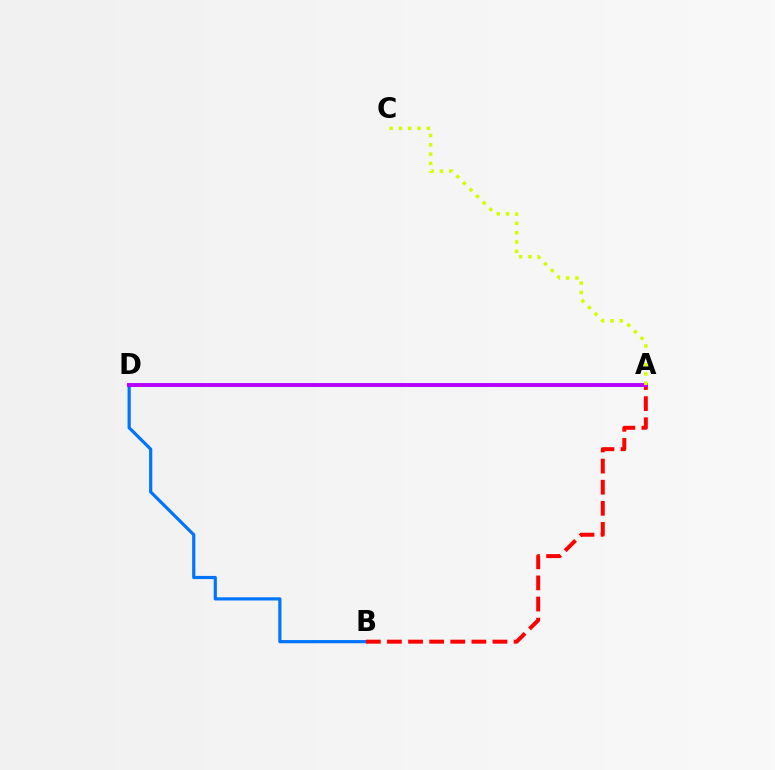{('A', 'D'): [{'color': '#00ff5c', 'line_style': 'solid', 'thickness': 1.93}, {'color': '#b900ff', 'line_style': 'solid', 'thickness': 2.81}], ('B', 'D'): [{'color': '#0074ff', 'line_style': 'solid', 'thickness': 2.3}], ('A', 'B'): [{'color': '#ff0000', 'line_style': 'dashed', 'thickness': 2.87}], ('A', 'C'): [{'color': '#d1ff00', 'line_style': 'dotted', 'thickness': 2.53}]}